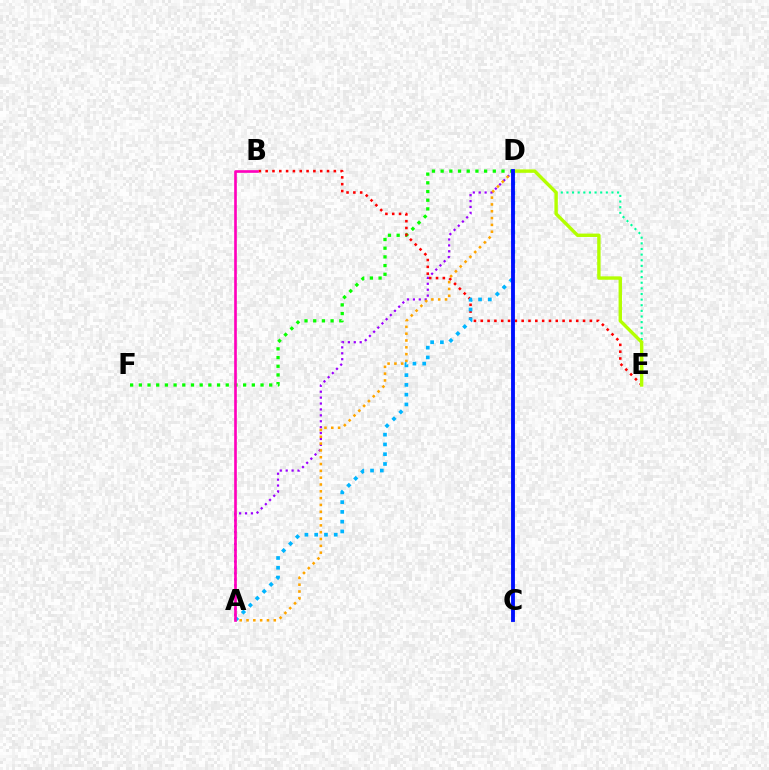{('A', 'D'): [{'color': '#9b00ff', 'line_style': 'dotted', 'thickness': 1.61}, {'color': '#ffa500', 'line_style': 'dotted', 'thickness': 1.85}, {'color': '#00b5ff', 'line_style': 'dotted', 'thickness': 2.65}], ('D', 'F'): [{'color': '#08ff00', 'line_style': 'dotted', 'thickness': 2.36}], ('D', 'E'): [{'color': '#00ff9d', 'line_style': 'dotted', 'thickness': 1.53}, {'color': '#b3ff00', 'line_style': 'solid', 'thickness': 2.45}], ('B', 'E'): [{'color': '#ff0000', 'line_style': 'dotted', 'thickness': 1.85}], ('A', 'B'): [{'color': '#ff00bd', 'line_style': 'solid', 'thickness': 1.91}], ('C', 'D'): [{'color': '#0010ff', 'line_style': 'solid', 'thickness': 2.78}]}